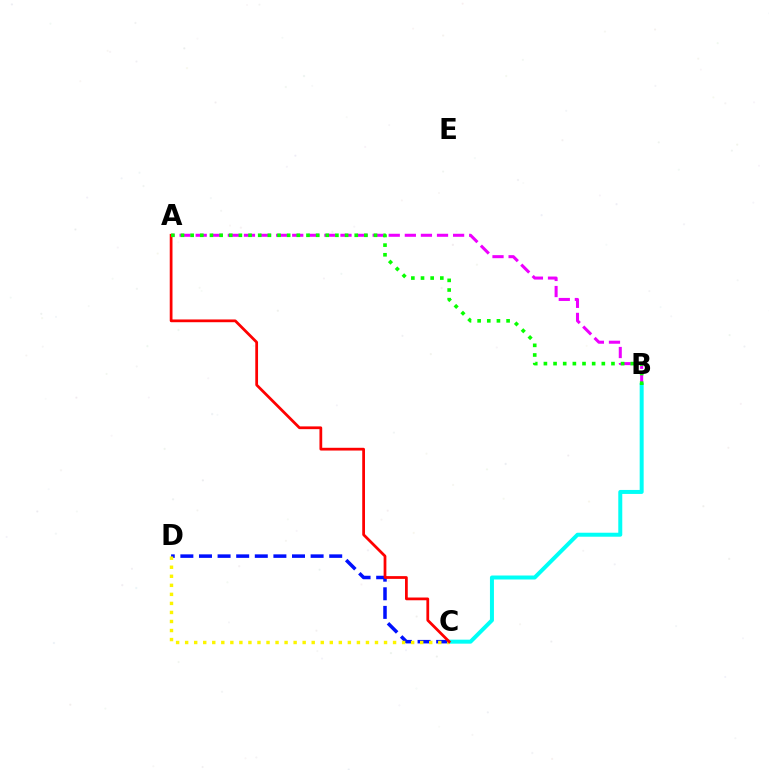{('B', 'C'): [{'color': '#00fff6', 'line_style': 'solid', 'thickness': 2.87}], ('C', 'D'): [{'color': '#0010ff', 'line_style': 'dashed', 'thickness': 2.53}, {'color': '#fcf500', 'line_style': 'dotted', 'thickness': 2.46}], ('A', 'C'): [{'color': '#ff0000', 'line_style': 'solid', 'thickness': 1.98}], ('A', 'B'): [{'color': '#ee00ff', 'line_style': 'dashed', 'thickness': 2.19}, {'color': '#08ff00', 'line_style': 'dotted', 'thickness': 2.62}]}